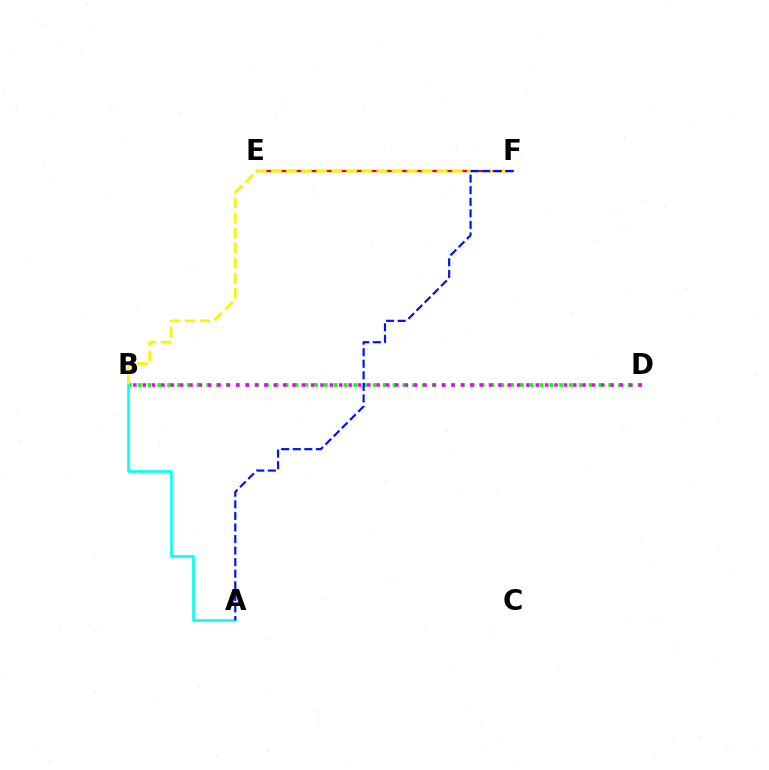{('B', 'D'): [{'color': '#08ff00', 'line_style': 'dotted', 'thickness': 2.66}, {'color': '#ee00ff', 'line_style': 'dotted', 'thickness': 2.54}], ('E', 'F'): [{'color': '#ff0000', 'line_style': 'solid', 'thickness': 1.63}], ('B', 'F'): [{'color': '#fcf500', 'line_style': 'dashed', 'thickness': 2.05}], ('A', 'B'): [{'color': '#00fff6', 'line_style': 'solid', 'thickness': 1.89}], ('A', 'F'): [{'color': '#0010ff', 'line_style': 'dashed', 'thickness': 1.57}]}